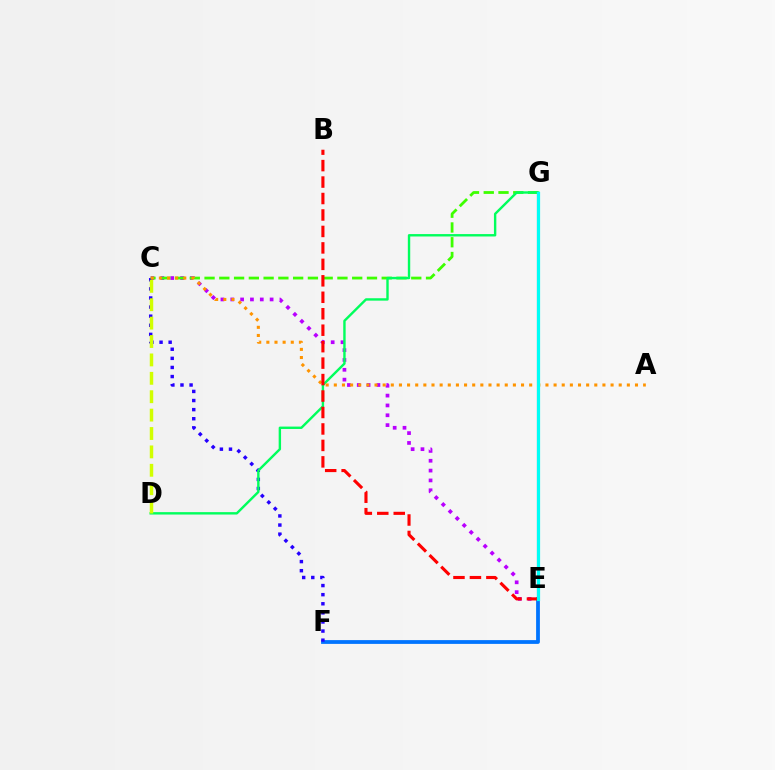{('E', 'F'): [{'color': '#0074ff', 'line_style': 'solid', 'thickness': 2.72}], ('C', 'E'): [{'color': '#b900ff', 'line_style': 'dotted', 'thickness': 2.67}], ('C', 'F'): [{'color': '#2500ff', 'line_style': 'dotted', 'thickness': 2.47}], ('C', 'G'): [{'color': '#3dff00', 'line_style': 'dashed', 'thickness': 2.01}], ('E', 'G'): [{'color': '#ff00ac', 'line_style': 'solid', 'thickness': 1.52}, {'color': '#00fff6', 'line_style': 'solid', 'thickness': 2.31}], ('D', 'G'): [{'color': '#00ff5c', 'line_style': 'solid', 'thickness': 1.73}], ('A', 'C'): [{'color': '#ff9400', 'line_style': 'dotted', 'thickness': 2.21}], ('C', 'D'): [{'color': '#d1ff00', 'line_style': 'dashed', 'thickness': 2.5}], ('B', 'E'): [{'color': '#ff0000', 'line_style': 'dashed', 'thickness': 2.24}]}